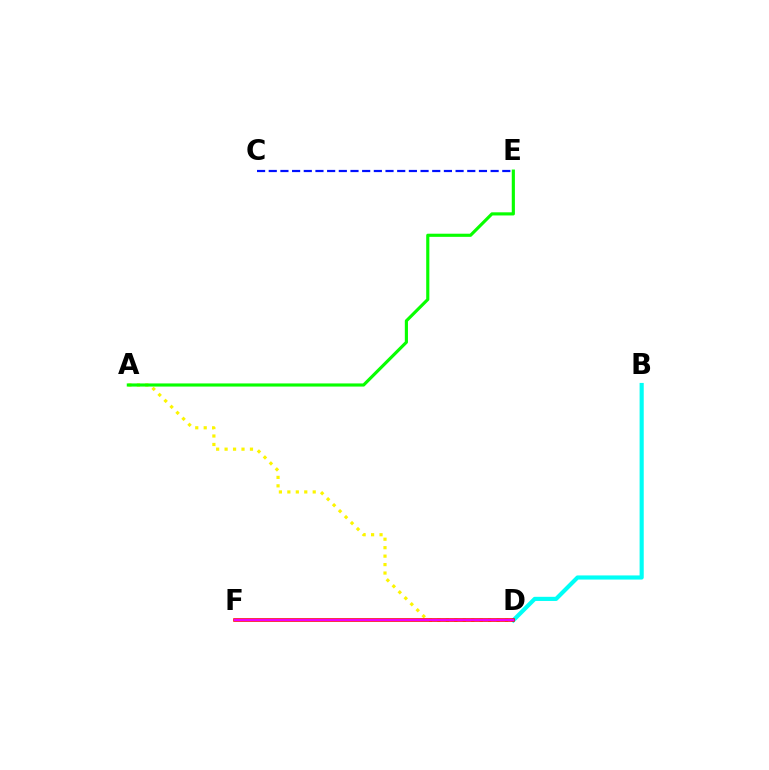{('A', 'D'): [{'color': '#fcf500', 'line_style': 'dotted', 'thickness': 2.3}], ('B', 'D'): [{'color': '#00fff6', 'line_style': 'solid', 'thickness': 2.98}], ('D', 'F'): [{'color': '#ff0000', 'line_style': 'solid', 'thickness': 2.56}, {'color': '#ee00ff', 'line_style': 'solid', 'thickness': 1.57}], ('A', 'E'): [{'color': '#08ff00', 'line_style': 'solid', 'thickness': 2.26}], ('C', 'E'): [{'color': '#0010ff', 'line_style': 'dashed', 'thickness': 1.59}]}